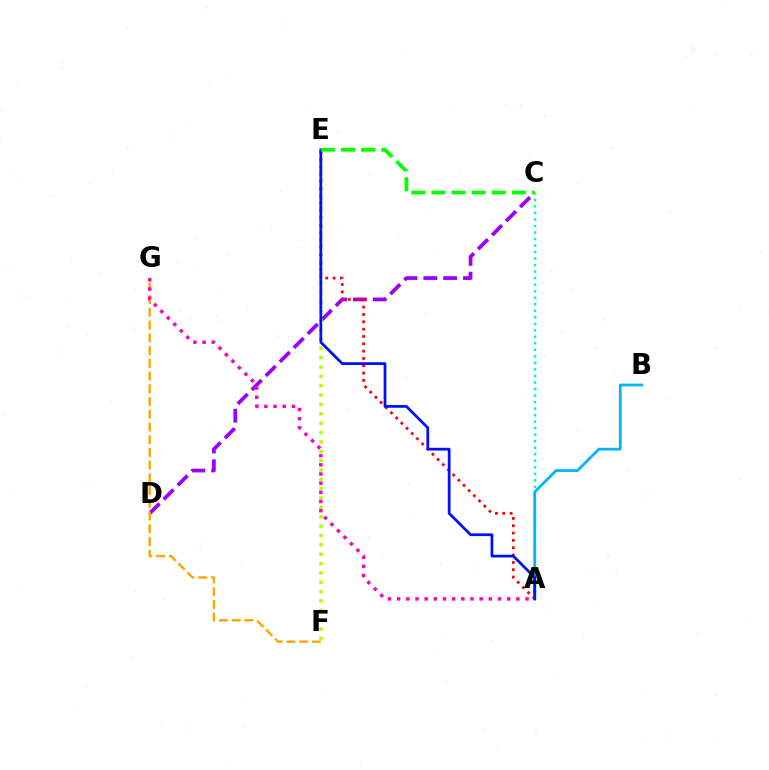{('C', 'D'): [{'color': '#9b00ff', 'line_style': 'dashed', 'thickness': 2.69}], ('E', 'F'): [{'color': '#b3ff00', 'line_style': 'dotted', 'thickness': 2.54}], ('A', 'C'): [{'color': '#00ff9d', 'line_style': 'dotted', 'thickness': 1.77}], ('A', 'B'): [{'color': '#00b5ff', 'line_style': 'solid', 'thickness': 1.99}], ('A', 'E'): [{'color': '#ff0000', 'line_style': 'dotted', 'thickness': 1.99}, {'color': '#0010ff', 'line_style': 'solid', 'thickness': 1.98}], ('F', 'G'): [{'color': '#ffa500', 'line_style': 'dashed', 'thickness': 1.73}], ('C', 'E'): [{'color': '#08ff00', 'line_style': 'dashed', 'thickness': 2.73}], ('A', 'G'): [{'color': '#ff00bd', 'line_style': 'dotted', 'thickness': 2.49}]}